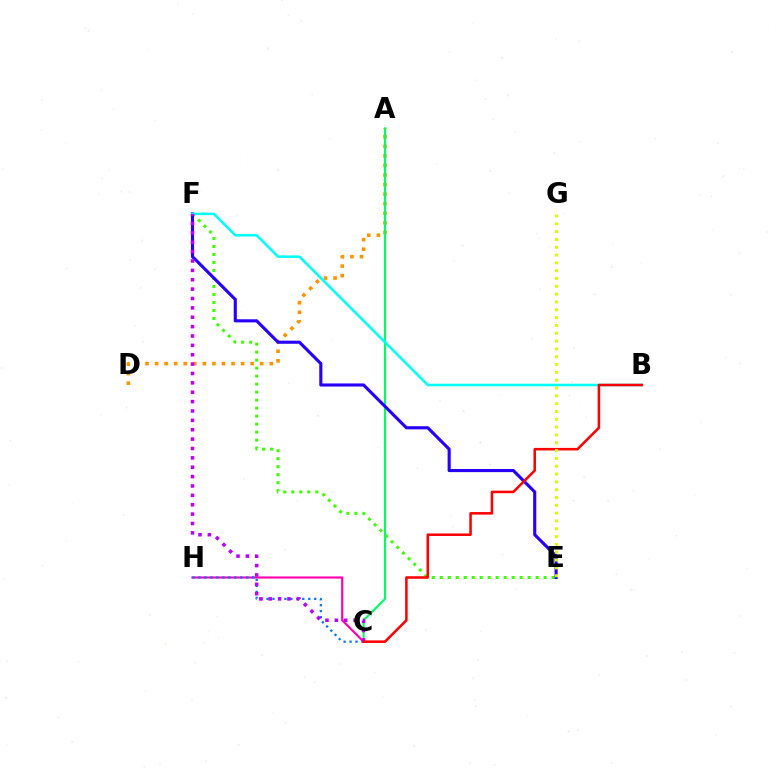{('E', 'F'): [{'color': '#3dff00', 'line_style': 'dotted', 'thickness': 2.17}, {'color': '#2500ff', 'line_style': 'solid', 'thickness': 2.24}], ('A', 'D'): [{'color': '#ff9400', 'line_style': 'dotted', 'thickness': 2.6}], ('C', 'H'): [{'color': '#ff00ac', 'line_style': 'solid', 'thickness': 1.56}, {'color': '#0074ff', 'line_style': 'dotted', 'thickness': 1.62}], ('A', 'C'): [{'color': '#00ff5c', 'line_style': 'solid', 'thickness': 1.53}], ('B', 'F'): [{'color': '#00fff6', 'line_style': 'solid', 'thickness': 1.82}], ('C', 'F'): [{'color': '#b900ff', 'line_style': 'dotted', 'thickness': 2.55}], ('B', 'C'): [{'color': '#ff0000', 'line_style': 'solid', 'thickness': 1.83}], ('E', 'G'): [{'color': '#d1ff00', 'line_style': 'dotted', 'thickness': 2.12}]}